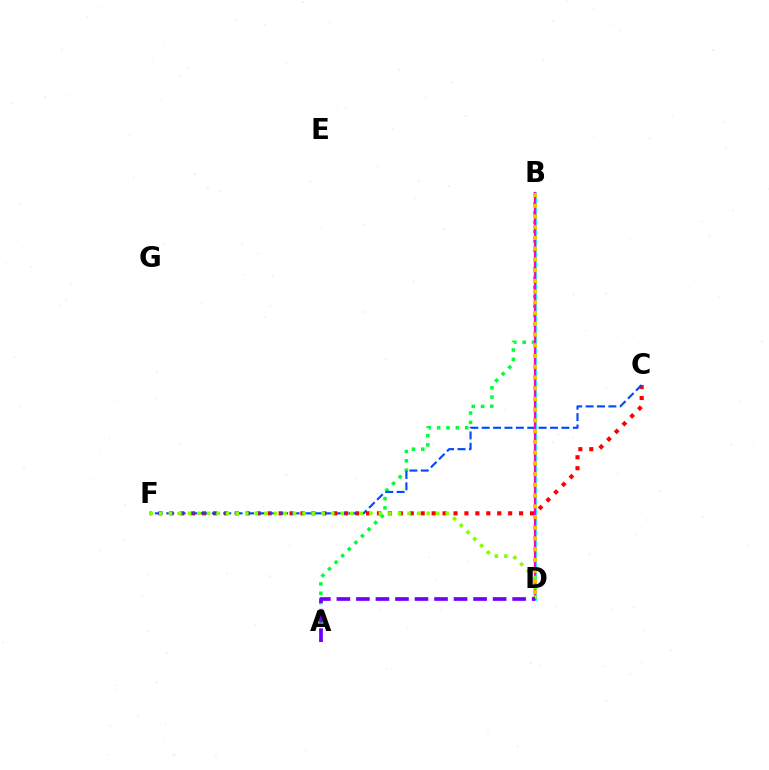{('C', 'F'): [{'color': '#ff0000', 'line_style': 'dotted', 'thickness': 2.97}, {'color': '#004bff', 'line_style': 'dashed', 'thickness': 1.55}], ('A', 'B'): [{'color': '#00ff39', 'line_style': 'dotted', 'thickness': 2.53}], ('B', 'D'): [{'color': '#00fff6', 'line_style': 'solid', 'thickness': 2.04}, {'color': '#ff00cf', 'line_style': 'solid', 'thickness': 1.63}, {'color': '#ffbd00', 'line_style': 'dotted', 'thickness': 2.92}], ('D', 'F'): [{'color': '#84ff00', 'line_style': 'dotted', 'thickness': 2.59}], ('A', 'D'): [{'color': '#7200ff', 'line_style': 'dashed', 'thickness': 2.65}]}